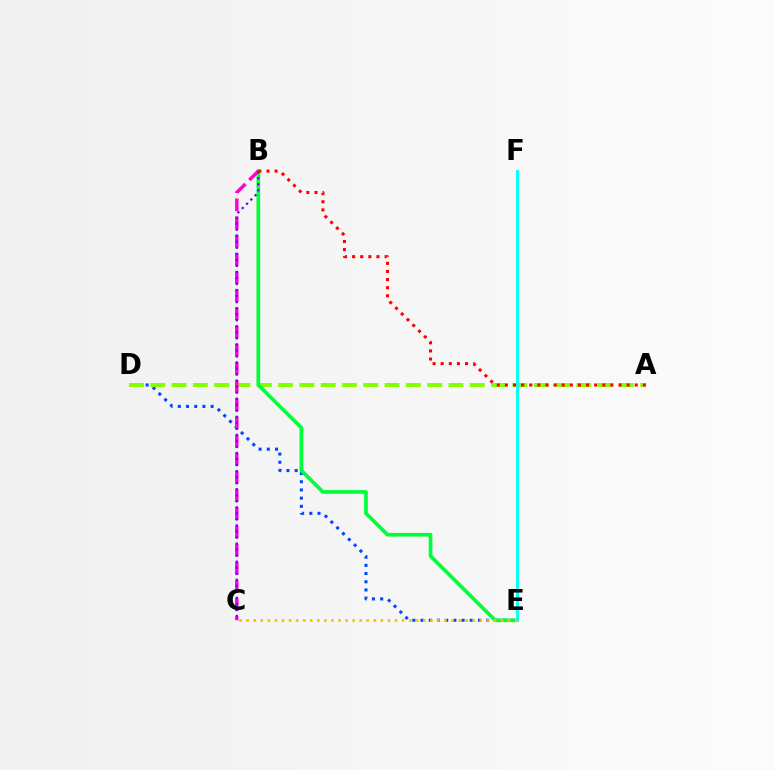{('D', 'E'): [{'color': '#004bff', 'line_style': 'dotted', 'thickness': 2.23}], ('A', 'D'): [{'color': '#84ff00', 'line_style': 'dashed', 'thickness': 2.89}], ('B', 'E'): [{'color': '#00ff39', 'line_style': 'solid', 'thickness': 2.65}], ('B', 'C'): [{'color': '#ff00cf', 'line_style': 'dashed', 'thickness': 2.47}, {'color': '#7200ff', 'line_style': 'dotted', 'thickness': 1.64}], ('E', 'F'): [{'color': '#00fff6', 'line_style': 'solid', 'thickness': 2.08}], ('C', 'E'): [{'color': '#ffbd00', 'line_style': 'dotted', 'thickness': 1.92}], ('A', 'B'): [{'color': '#ff0000', 'line_style': 'dotted', 'thickness': 2.2}]}